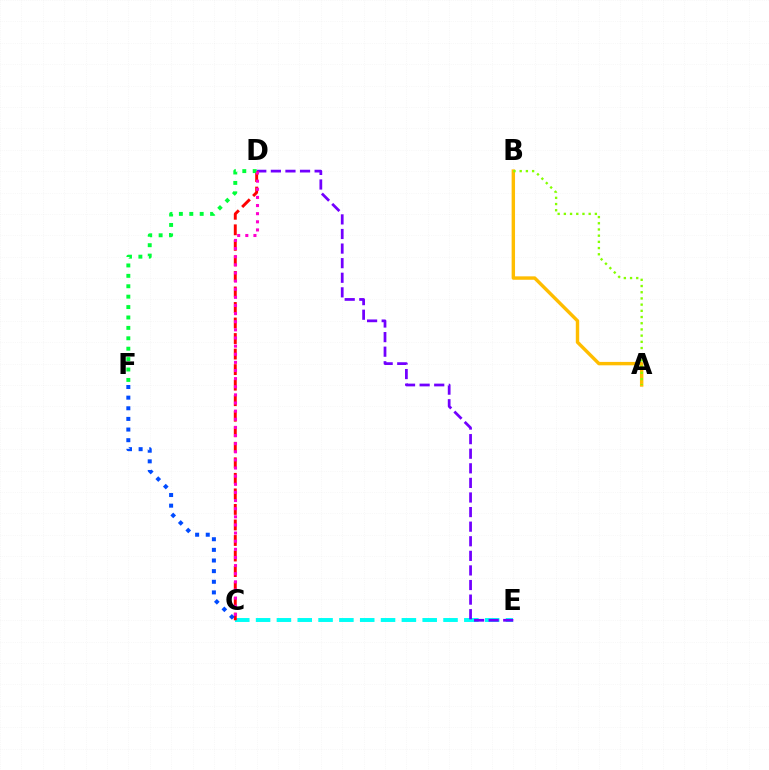{('C', 'E'): [{'color': '#00fff6', 'line_style': 'dashed', 'thickness': 2.83}], ('D', 'E'): [{'color': '#7200ff', 'line_style': 'dashed', 'thickness': 1.98}], ('C', 'D'): [{'color': '#ff0000', 'line_style': 'dashed', 'thickness': 2.11}, {'color': '#ff00cf', 'line_style': 'dotted', 'thickness': 2.21}], ('A', 'B'): [{'color': '#ffbd00', 'line_style': 'solid', 'thickness': 2.46}, {'color': '#84ff00', 'line_style': 'dotted', 'thickness': 1.68}], ('D', 'F'): [{'color': '#00ff39', 'line_style': 'dotted', 'thickness': 2.83}], ('C', 'F'): [{'color': '#004bff', 'line_style': 'dotted', 'thickness': 2.89}]}